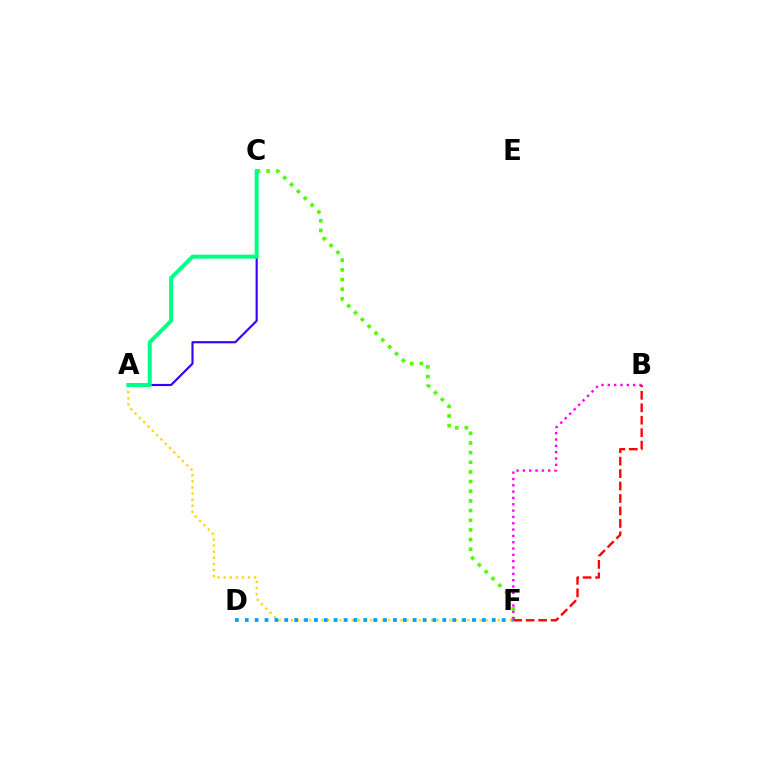{('A', 'C'): [{'color': '#3700ff', 'line_style': 'solid', 'thickness': 1.55}, {'color': '#00ff86', 'line_style': 'solid', 'thickness': 2.87}], ('A', 'F'): [{'color': '#ffd500', 'line_style': 'dotted', 'thickness': 1.65}], ('D', 'F'): [{'color': '#009eff', 'line_style': 'dotted', 'thickness': 2.68}], ('C', 'F'): [{'color': '#4fff00', 'line_style': 'dotted', 'thickness': 2.63}], ('B', 'F'): [{'color': '#ff00ed', 'line_style': 'dotted', 'thickness': 1.72}, {'color': '#ff0000', 'line_style': 'dashed', 'thickness': 1.69}]}